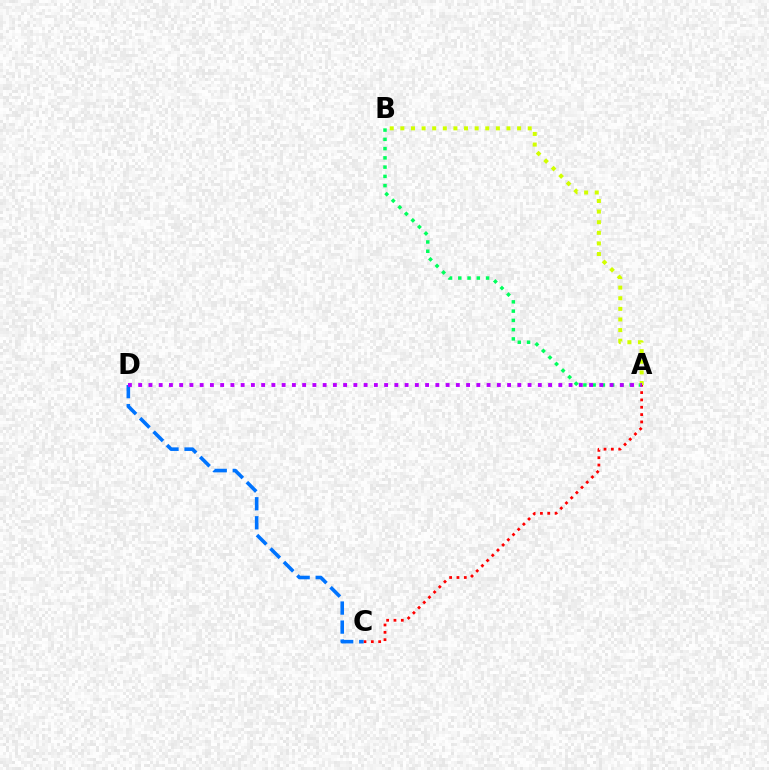{('A', 'C'): [{'color': '#ff0000', 'line_style': 'dotted', 'thickness': 1.99}], ('A', 'B'): [{'color': '#00ff5c', 'line_style': 'dotted', 'thickness': 2.52}, {'color': '#d1ff00', 'line_style': 'dotted', 'thickness': 2.88}], ('C', 'D'): [{'color': '#0074ff', 'line_style': 'dashed', 'thickness': 2.59}], ('A', 'D'): [{'color': '#b900ff', 'line_style': 'dotted', 'thickness': 2.78}]}